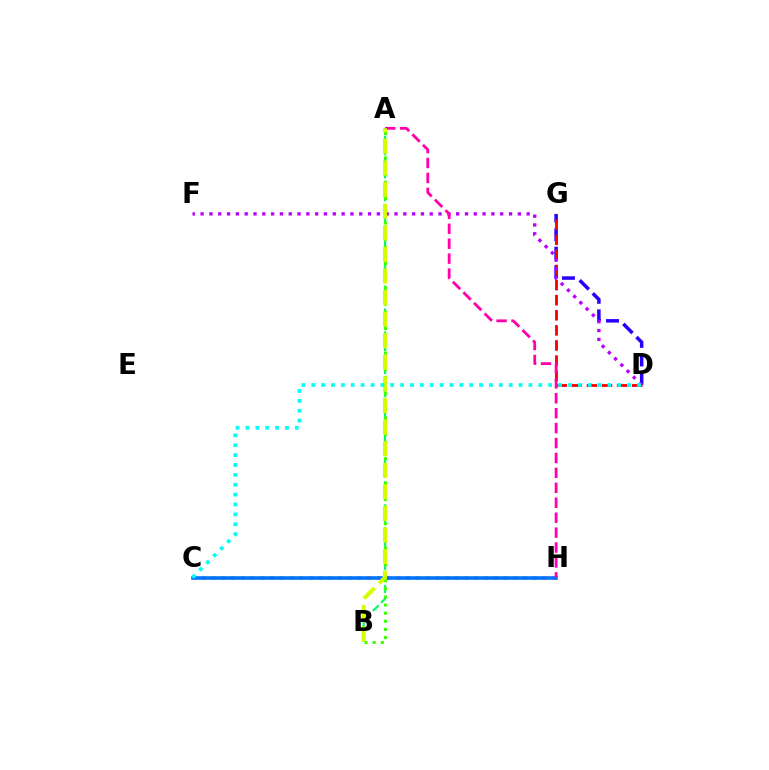{('D', 'G'): [{'color': '#2500ff', 'line_style': 'dashed', 'thickness': 2.52}, {'color': '#ff0000', 'line_style': 'dashed', 'thickness': 2.05}], ('D', 'F'): [{'color': '#b900ff', 'line_style': 'dotted', 'thickness': 2.39}], ('C', 'H'): [{'color': '#ff9400', 'line_style': 'dotted', 'thickness': 2.64}, {'color': '#0074ff', 'line_style': 'solid', 'thickness': 2.6}], ('A', 'B'): [{'color': '#00ff5c', 'line_style': 'dashed', 'thickness': 1.56}, {'color': '#3dff00', 'line_style': 'dotted', 'thickness': 2.21}, {'color': '#d1ff00', 'line_style': 'dashed', 'thickness': 2.93}], ('A', 'H'): [{'color': '#ff00ac', 'line_style': 'dashed', 'thickness': 2.03}], ('C', 'D'): [{'color': '#00fff6', 'line_style': 'dotted', 'thickness': 2.68}]}